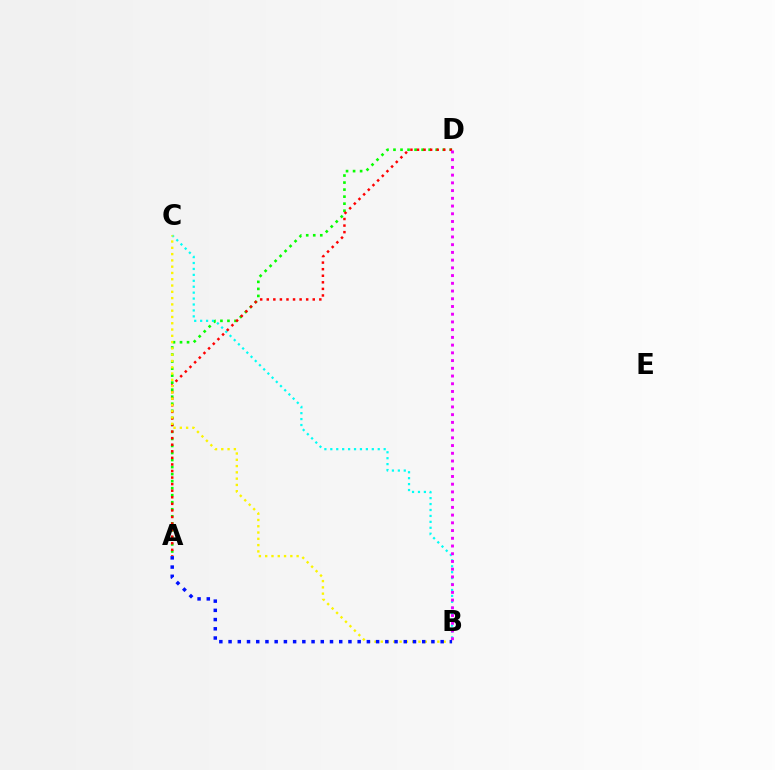{('A', 'D'): [{'color': '#08ff00', 'line_style': 'dotted', 'thickness': 1.91}, {'color': '#ff0000', 'line_style': 'dotted', 'thickness': 1.79}], ('B', 'C'): [{'color': '#00fff6', 'line_style': 'dotted', 'thickness': 1.61}, {'color': '#fcf500', 'line_style': 'dotted', 'thickness': 1.71}], ('B', 'D'): [{'color': '#ee00ff', 'line_style': 'dotted', 'thickness': 2.1}], ('A', 'B'): [{'color': '#0010ff', 'line_style': 'dotted', 'thickness': 2.51}]}